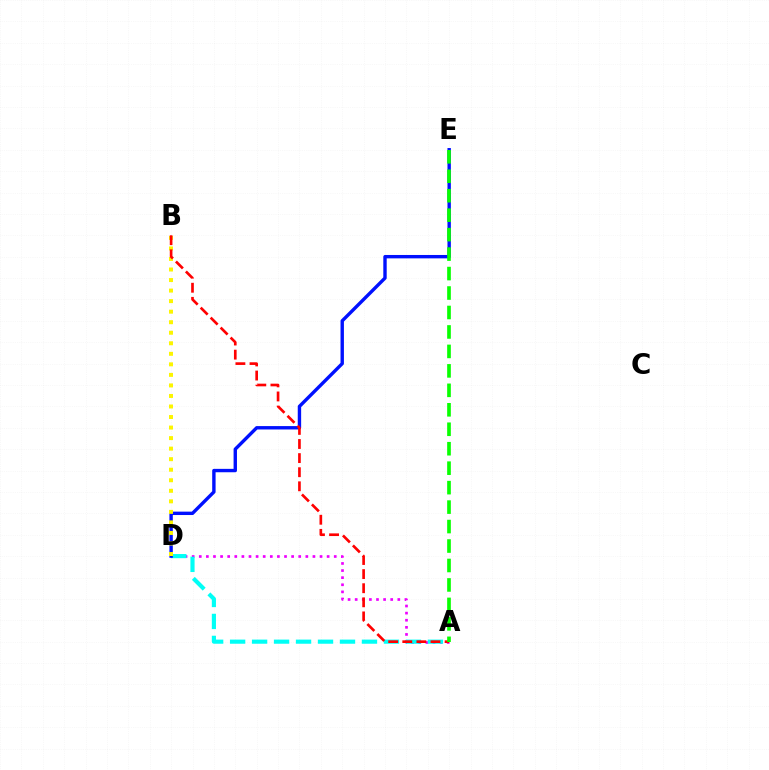{('A', 'D'): [{'color': '#ee00ff', 'line_style': 'dotted', 'thickness': 1.93}, {'color': '#00fff6', 'line_style': 'dashed', 'thickness': 2.99}], ('D', 'E'): [{'color': '#0010ff', 'line_style': 'solid', 'thickness': 2.44}], ('B', 'D'): [{'color': '#fcf500', 'line_style': 'dotted', 'thickness': 2.86}], ('A', 'B'): [{'color': '#ff0000', 'line_style': 'dashed', 'thickness': 1.92}], ('A', 'E'): [{'color': '#08ff00', 'line_style': 'dashed', 'thickness': 2.64}]}